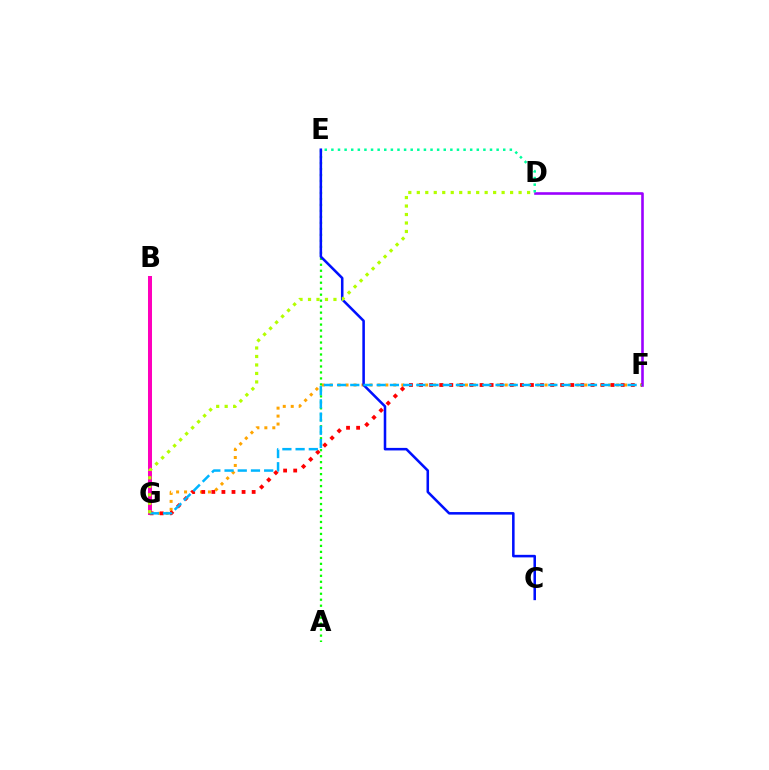{('F', 'G'): [{'color': '#ffa500', 'line_style': 'dotted', 'thickness': 2.16}, {'color': '#ff0000', 'line_style': 'dotted', 'thickness': 2.74}, {'color': '#00b5ff', 'line_style': 'dashed', 'thickness': 1.79}], ('B', 'G'): [{'color': '#ff00bd', 'line_style': 'solid', 'thickness': 2.89}], ('D', 'F'): [{'color': '#9b00ff', 'line_style': 'solid', 'thickness': 1.88}], ('A', 'E'): [{'color': '#08ff00', 'line_style': 'dotted', 'thickness': 1.63}], ('C', 'E'): [{'color': '#0010ff', 'line_style': 'solid', 'thickness': 1.83}], ('D', 'E'): [{'color': '#00ff9d', 'line_style': 'dotted', 'thickness': 1.8}], ('D', 'G'): [{'color': '#b3ff00', 'line_style': 'dotted', 'thickness': 2.3}]}